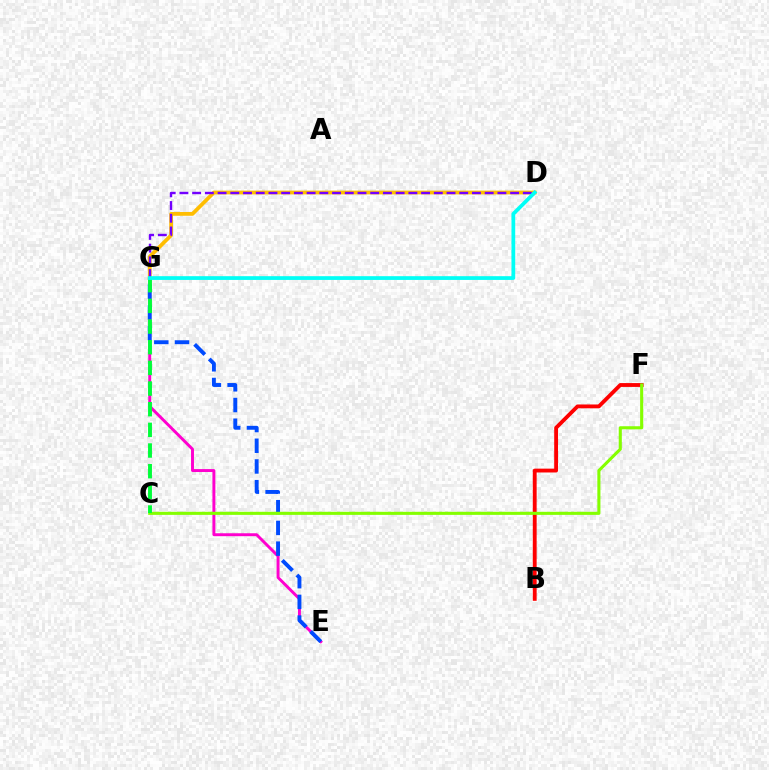{('E', 'G'): [{'color': '#ff00cf', 'line_style': 'solid', 'thickness': 2.11}, {'color': '#004bff', 'line_style': 'dashed', 'thickness': 2.81}], ('D', 'G'): [{'color': '#ffbd00', 'line_style': 'solid', 'thickness': 2.72}, {'color': '#7200ff', 'line_style': 'dashed', 'thickness': 1.73}, {'color': '#00fff6', 'line_style': 'solid', 'thickness': 2.7}], ('B', 'F'): [{'color': '#ff0000', 'line_style': 'solid', 'thickness': 2.77}], ('C', 'F'): [{'color': '#84ff00', 'line_style': 'solid', 'thickness': 2.22}], ('C', 'G'): [{'color': '#00ff39', 'line_style': 'dashed', 'thickness': 2.81}]}